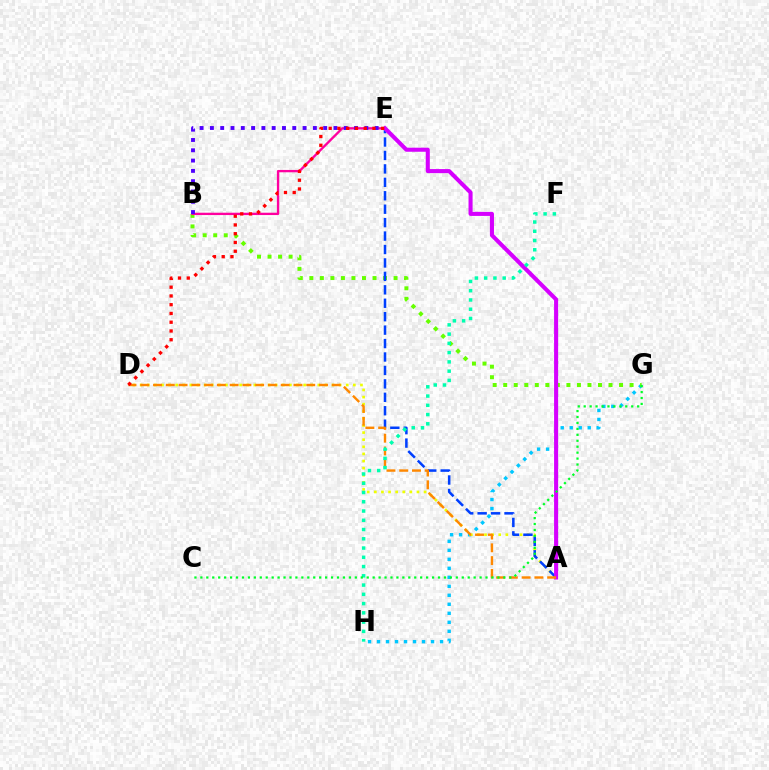{('G', 'H'): [{'color': '#00c7ff', 'line_style': 'dotted', 'thickness': 2.45}], ('A', 'D'): [{'color': '#eeff00', 'line_style': 'dotted', 'thickness': 1.93}, {'color': '#ff8800', 'line_style': 'dashed', 'thickness': 1.73}], ('B', 'G'): [{'color': '#66ff00', 'line_style': 'dotted', 'thickness': 2.86}], ('A', 'E'): [{'color': '#003fff', 'line_style': 'dashed', 'thickness': 1.83}, {'color': '#d600ff', 'line_style': 'solid', 'thickness': 2.93}], ('B', 'E'): [{'color': '#ff00a0', 'line_style': 'solid', 'thickness': 1.68}, {'color': '#4f00ff', 'line_style': 'dotted', 'thickness': 2.8}], ('F', 'H'): [{'color': '#00ffaf', 'line_style': 'dotted', 'thickness': 2.52}], ('C', 'G'): [{'color': '#00ff27', 'line_style': 'dotted', 'thickness': 1.61}], ('D', 'E'): [{'color': '#ff0000', 'line_style': 'dotted', 'thickness': 2.38}]}